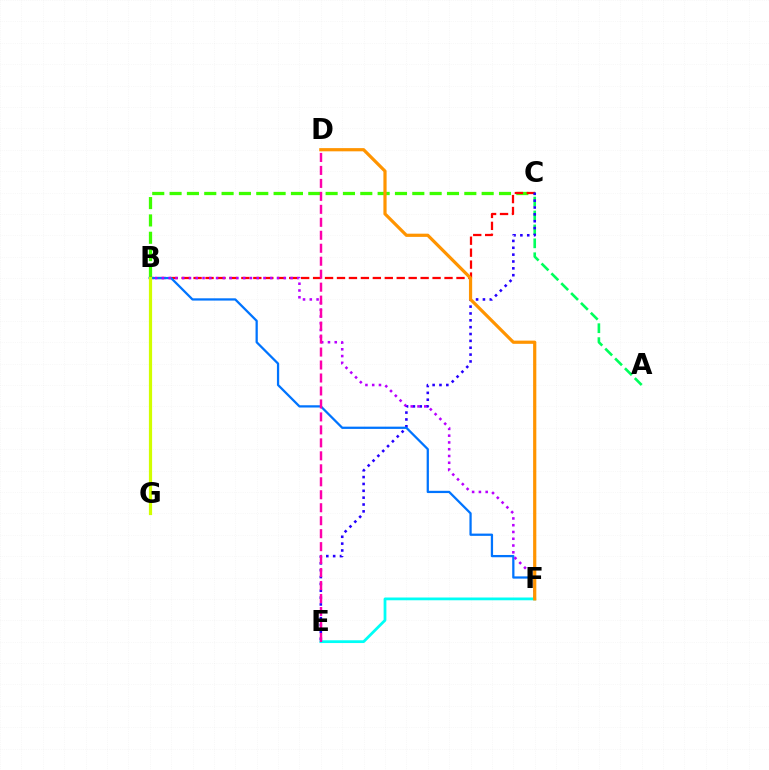{('A', 'C'): [{'color': '#00ff5c', 'line_style': 'dashed', 'thickness': 1.89}], ('B', 'C'): [{'color': '#3dff00', 'line_style': 'dashed', 'thickness': 2.36}, {'color': '#ff0000', 'line_style': 'dashed', 'thickness': 1.62}], ('C', 'E'): [{'color': '#2500ff', 'line_style': 'dotted', 'thickness': 1.86}], ('B', 'F'): [{'color': '#0074ff', 'line_style': 'solid', 'thickness': 1.63}, {'color': '#b900ff', 'line_style': 'dotted', 'thickness': 1.84}], ('E', 'F'): [{'color': '#00fff6', 'line_style': 'solid', 'thickness': 2.0}], ('D', 'F'): [{'color': '#ff9400', 'line_style': 'solid', 'thickness': 2.31}], ('D', 'E'): [{'color': '#ff00ac', 'line_style': 'dashed', 'thickness': 1.76}], ('B', 'G'): [{'color': '#d1ff00', 'line_style': 'solid', 'thickness': 2.31}]}